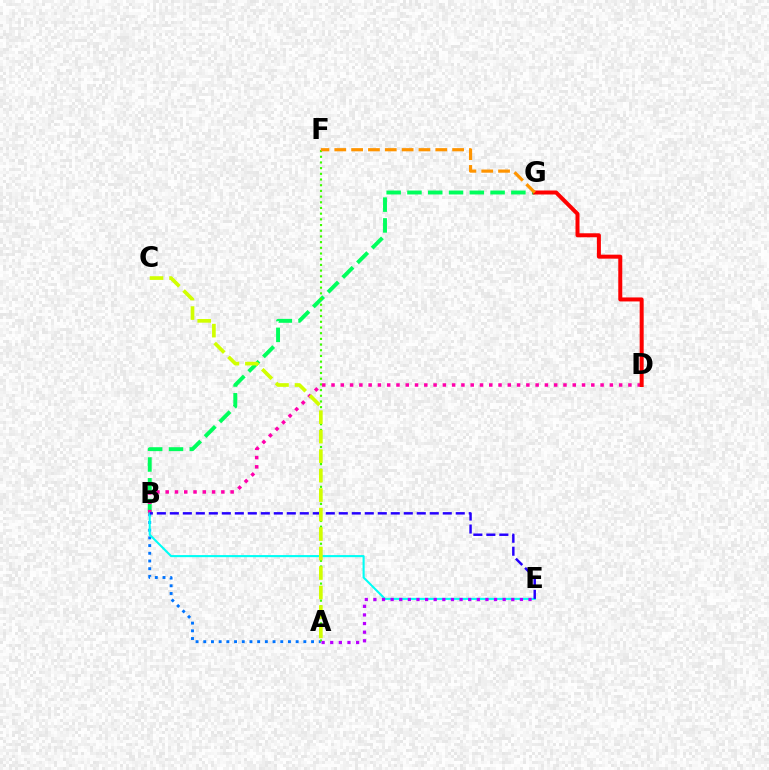{('A', 'B'): [{'color': '#0074ff', 'line_style': 'dotted', 'thickness': 2.09}], ('B', 'G'): [{'color': '#00ff5c', 'line_style': 'dashed', 'thickness': 2.82}], ('B', 'D'): [{'color': '#ff00ac', 'line_style': 'dotted', 'thickness': 2.52}], ('A', 'F'): [{'color': '#3dff00', 'line_style': 'dotted', 'thickness': 1.55}], ('D', 'G'): [{'color': '#ff0000', 'line_style': 'solid', 'thickness': 2.88}], ('B', 'E'): [{'color': '#00fff6', 'line_style': 'solid', 'thickness': 1.51}, {'color': '#2500ff', 'line_style': 'dashed', 'thickness': 1.77}], ('A', 'E'): [{'color': '#b900ff', 'line_style': 'dotted', 'thickness': 2.34}], ('A', 'C'): [{'color': '#d1ff00', 'line_style': 'dashed', 'thickness': 2.65}], ('F', 'G'): [{'color': '#ff9400', 'line_style': 'dashed', 'thickness': 2.29}]}